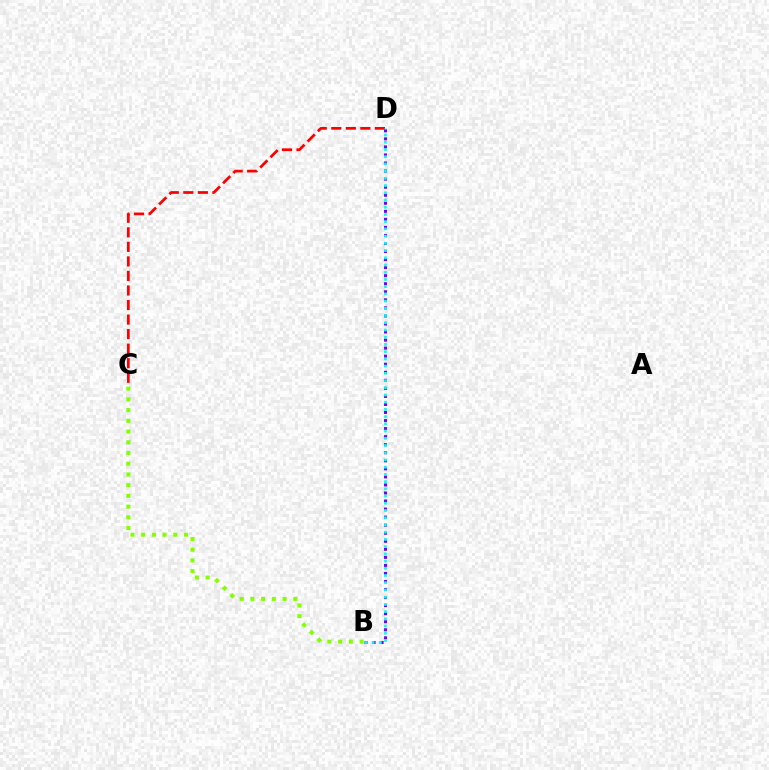{('B', 'D'): [{'color': '#7200ff', 'line_style': 'dotted', 'thickness': 2.19}, {'color': '#00fff6', 'line_style': 'dotted', 'thickness': 1.96}], ('C', 'D'): [{'color': '#ff0000', 'line_style': 'dashed', 'thickness': 1.98}], ('B', 'C'): [{'color': '#84ff00', 'line_style': 'dotted', 'thickness': 2.91}]}